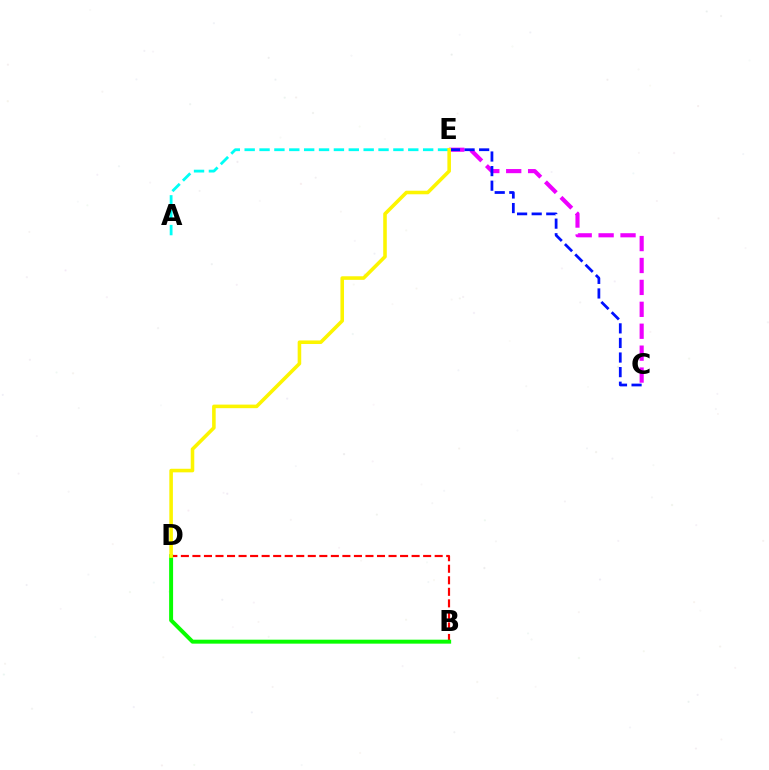{('C', 'E'): [{'color': '#ee00ff', 'line_style': 'dashed', 'thickness': 2.98}, {'color': '#0010ff', 'line_style': 'dashed', 'thickness': 1.98}], ('B', 'D'): [{'color': '#ff0000', 'line_style': 'dashed', 'thickness': 1.57}, {'color': '#08ff00', 'line_style': 'solid', 'thickness': 2.85}], ('A', 'E'): [{'color': '#00fff6', 'line_style': 'dashed', 'thickness': 2.02}], ('D', 'E'): [{'color': '#fcf500', 'line_style': 'solid', 'thickness': 2.57}]}